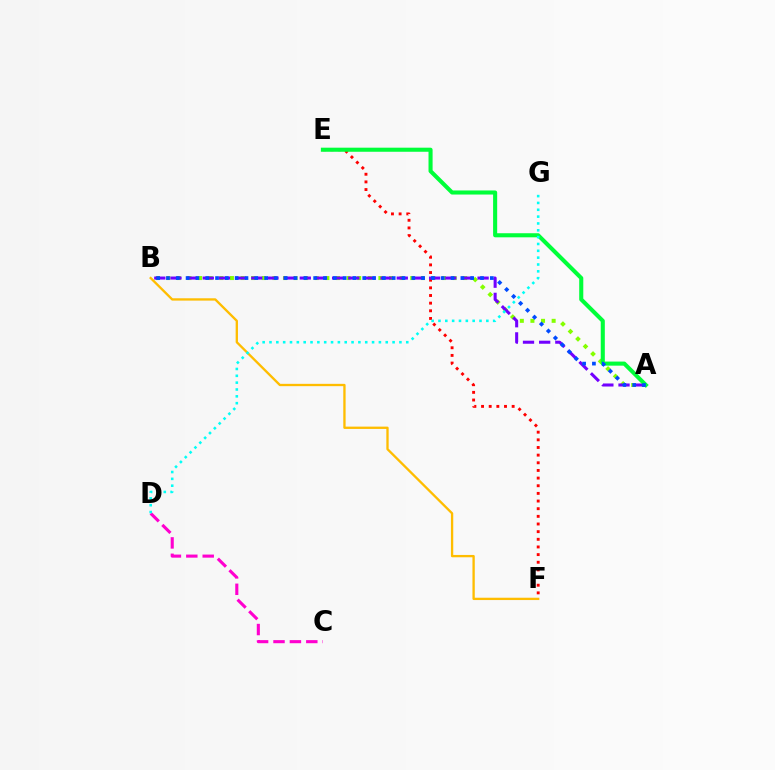{('C', 'D'): [{'color': '#ff00cf', 'line_style': 'dashed', 'thickness': 2.23}], ('A', 'B'): [{'color': '#84ff00', 'line_style': 'dotted', 'thickness': 2.88}, {'color': '#7200ff', 'line_style': 'dashed', 'thickness': 2.2}, {'color': '#004bff', 'line_style': 'dotted', 'thickness': 2.67}], ('E', 'F'): [{'color': '#ff0000', 'line_style': 'dotted', 'thickness': 2.08}], ('A', 'E'): [{'color': '#00ff39', 'line_style': 'solid', 'thickness': 2.94}], ('B', 'F'): [{'color': '#ffbd00', 'line_style': 'solid', 'thickness': 1.67}], ('D', 'G'): [{'color': '#00fff6', 'line_style': 'dotted', 'thickness': 1.86}]}